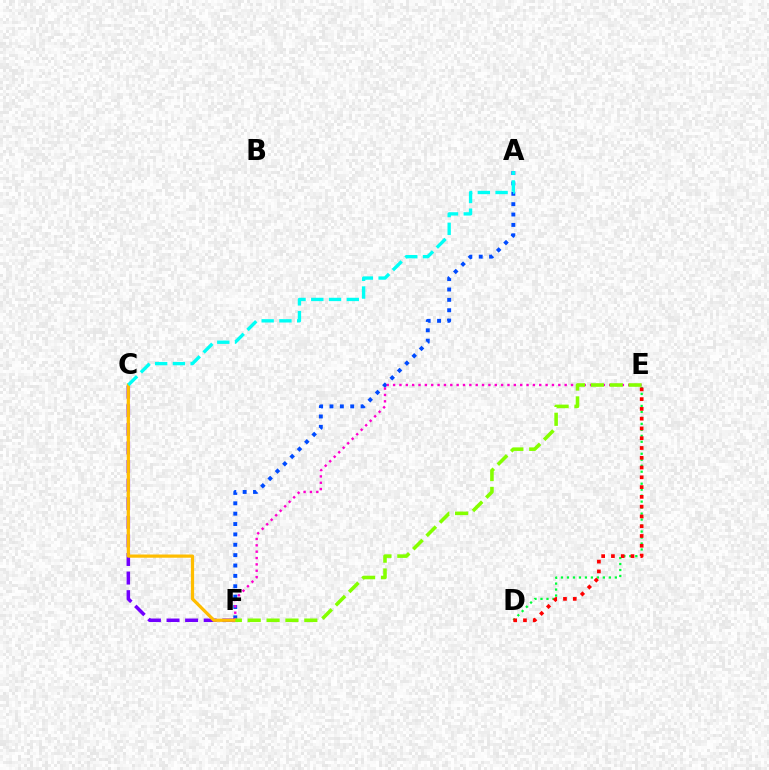{('A', 'F'): [{'color': '#004bff', 'line_style': 'dotted', 'thickness': 2.82}], ('D', 'E'): [{'color': '#00ff39', 'line_style': 'dotted', 'thickness': 1.63}, {'color': '#ff0000', 'line_style': 'dotted', 'thickness': 2.66}], ('C', 'F'): [{'color': '#7200ff', 'line_style': 'dashed', 'thickness': 2.53}, {'color': '#ffbd00', 'line_style': 'solid', 'thickness': 2.32}], ('E', 'F'): [{'color': '#ff00cf', 'line_style': 'dotted', 'thickness': 1.73}, {'color': '#84ff00', 'line_style': 'dashed', 'thickness': 2.56}], ('A', 'C'): [{'color': '#00fff6', 'line_style': 'dashed', 'thickness': 2.41}]}